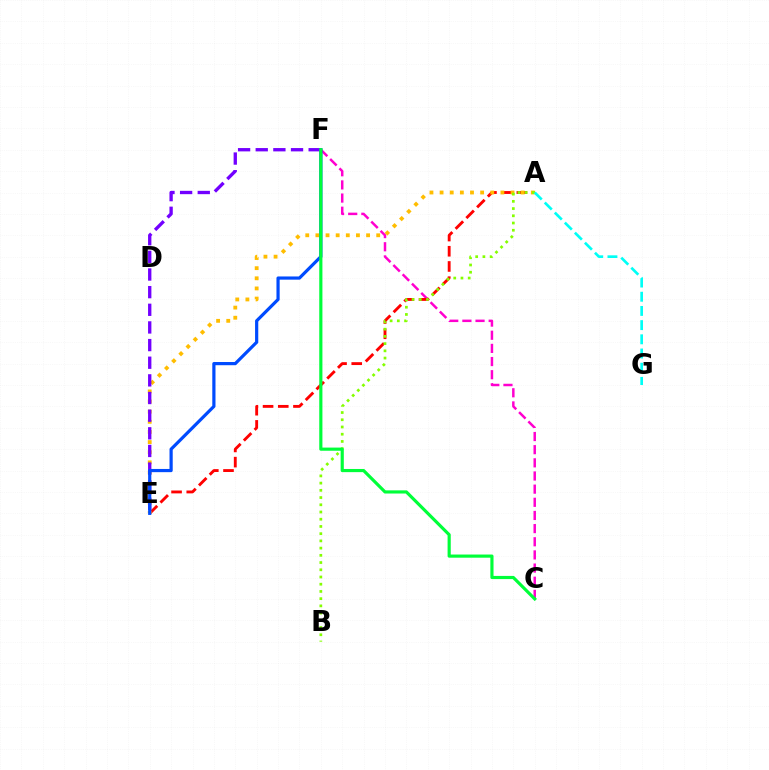{('C', 'F'): [{'color': '#ff00cf', 'line_style': 'dashed', 'thickness': 1.79}, {'color': '#00ff39', 'line_style': 'solid', 'thickness': 2.28}], ('A', 'E'): [{'color': '#ff0000', 'line_style': 'dashed', 'thickness': 2.06}, {'color': '#ffbd00', 'line_style': 'dotted', 'thickness': 2.75}], ('E', 'F'): [{'color': '#7200ff', 'line_style': 'dashed', 'thickness': 2.4}, {'color': '#004bff', 'line_style': 'solid', 'thickness': 2.3}], ('A', 'B'): [{'color': '#84ff00', 'line_style': 'dotted', 'thickness': 1.96}], ('A', 'G'): [{'color': '#00fff6', 'line_style': 'dashed', 'thickness': 1.93}]}